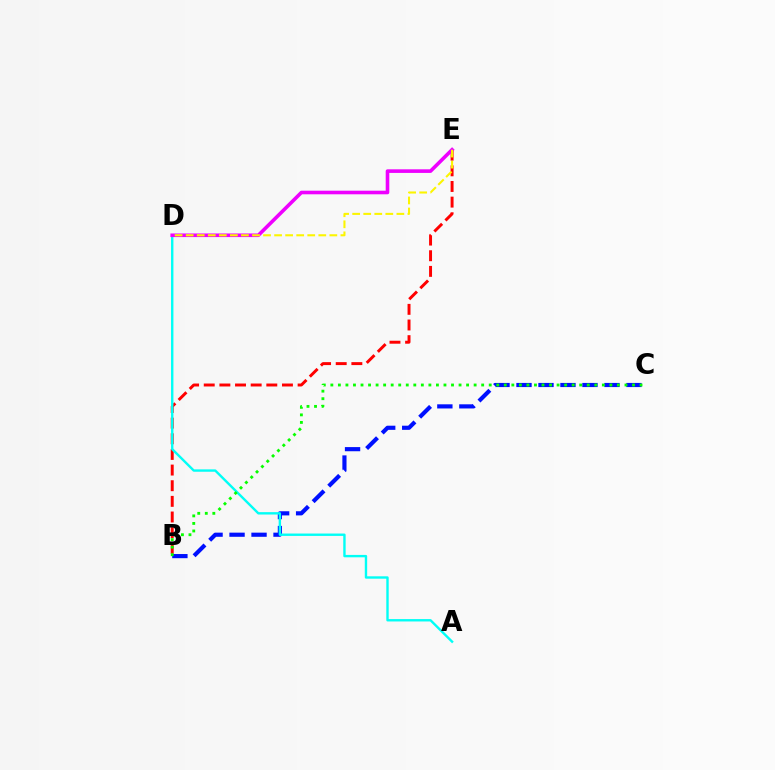{('B', 'C'): [{'color': '#0010ff', 'line_style': 'dashed', 'thickness': 2.99}, {'color': '#08ff00', 'line_style': 'dotted', 'thickness': 2.05}], ('B', 'E'): [{'color': '#ff0000', 'line_style': 'dashed', 'thickness': 2.13}], ('A', 'D'): [{'color': '#00fff6', 'line_style': 'solid', 'thickness': 1.72}], ('D', 'E'): [{'color': '#ee00ff', 'line_style': 'solid', 'thickness': 2.59}, {'color': '#fcf500', 'line_style': 'dashed', 'thickness': 1.5}]}